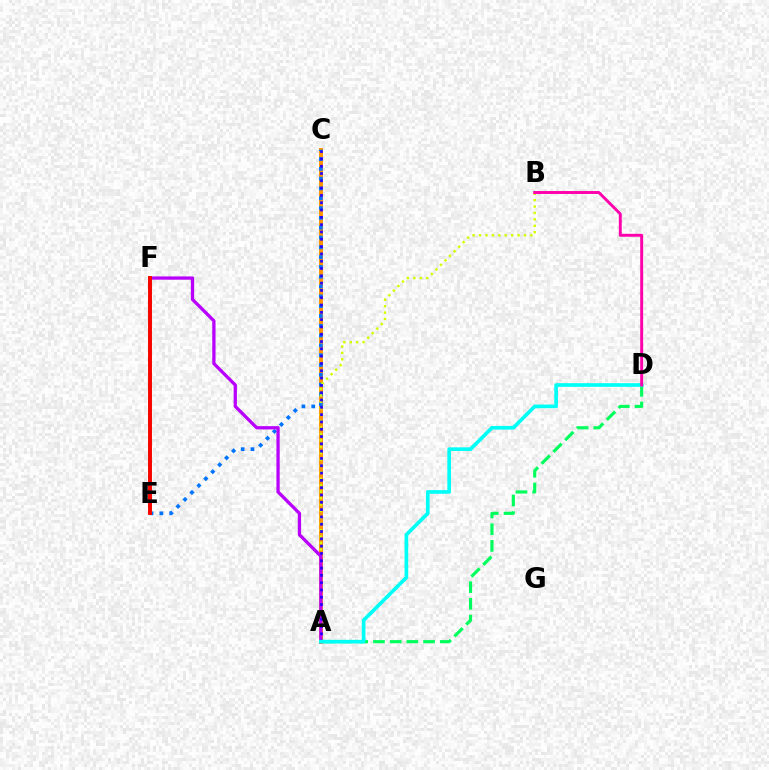{('A', 'C'): [{'color': '#ff9400', 'line_style': 'solid', 'thickness': 2.85}, {'color': '#2500ff', 'line_style': 'dotted', 'thickness': 1.99}], ('C', 'E'): [{'color': '#0074ff', 'line_style': 'dotted', 'thickness': 2.66}], ('A', 'D'): [{'color': '#00ff5c', 'line_style': 'dashed', 'thickness': 2.27}, {'color': '#00fff6', 'line_style': 'solid', 'thickness': 2.64}], ('A', 'B'): [{'color': '#d1ff00', 'line_style': 'dotted', 'thickness': 1.74}], ('A', 'F'): [{'color': '#b900ff', 'line_style': 'solid', 'thickness': 2.36}], ('E', 'F'): [{'color': '#3dff00', 'line_style': 'solid', 'thickness': 2.73}, {'color': '#ff0000', 'line_style': 'solid', 'thickness': 2.79}], ('B', 'D'): [{'color': '#ff00ac', 'line_style': 'solid', 'thickness': 2.11}]}